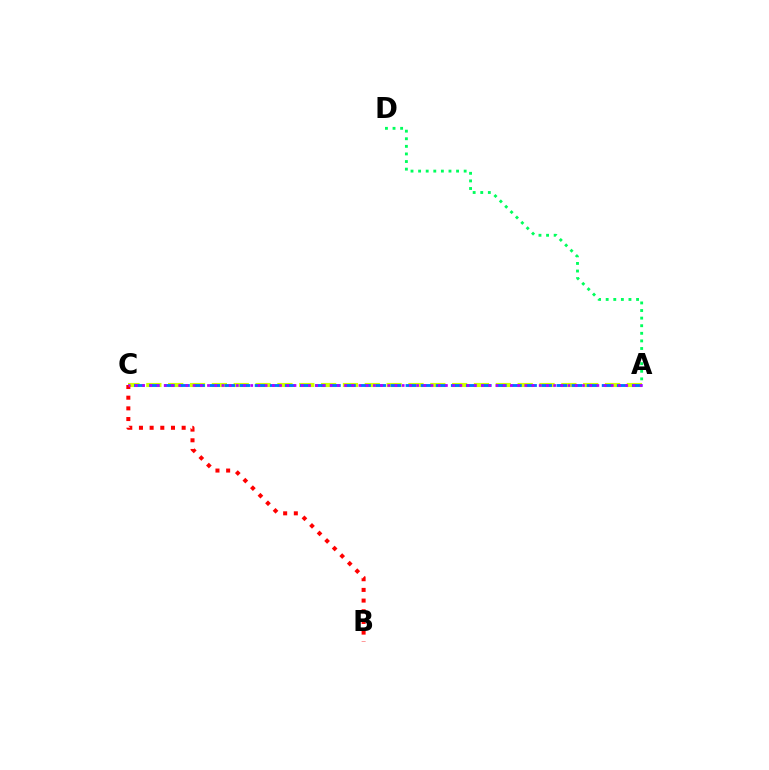{('A', 'D'): [{'color': '#00ff5c', 'line_style': 'dotted', 'thickness': 2.06}], ('A', 'C'): [{'color': '#d1ff00', 'line_style': 'dashed', 'thickness': 2.97}, {'color': '#0074ff', 'line_style': 'dashed', 'thickness': 2.05}, {'color': '#b900ff', 'line_style': 'dotted', 'thickness': 1.96}], ('B', 'C'): [{'color': '#ff0000', 'line_style': 'dotted', 'thickness': 2.9}]}